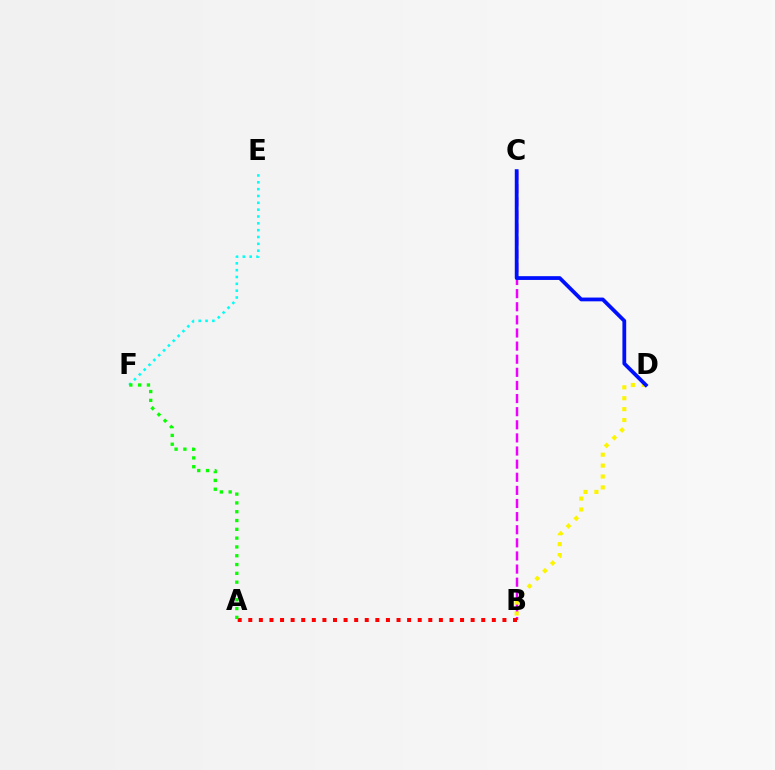{('B', 'C'): [{'color': '#ee00ff', 'line_style': 'dashed', 'thickness': 1.78}], ('E', 'F'): [{'color': '#00fff6', 'line_style': 'dotted', 'thickness': 1.86}], ('A', 'B'): [{'color': '#ff0000', 'line_style': 'dotted', 'thickness': 2.88}], ('B', 'D'): [{'color': '#fcf500', 'line_style': 'dotted', 'thickness': 2.96}], ('C', 'D'): [{'color': '#0010ff', 'line_style': 'solid', 'thickness': 2.72}], ('A', 'F'): [{'color': '#08ff00', 'line_style': 'dotted', 'thickness': 2.39}]}